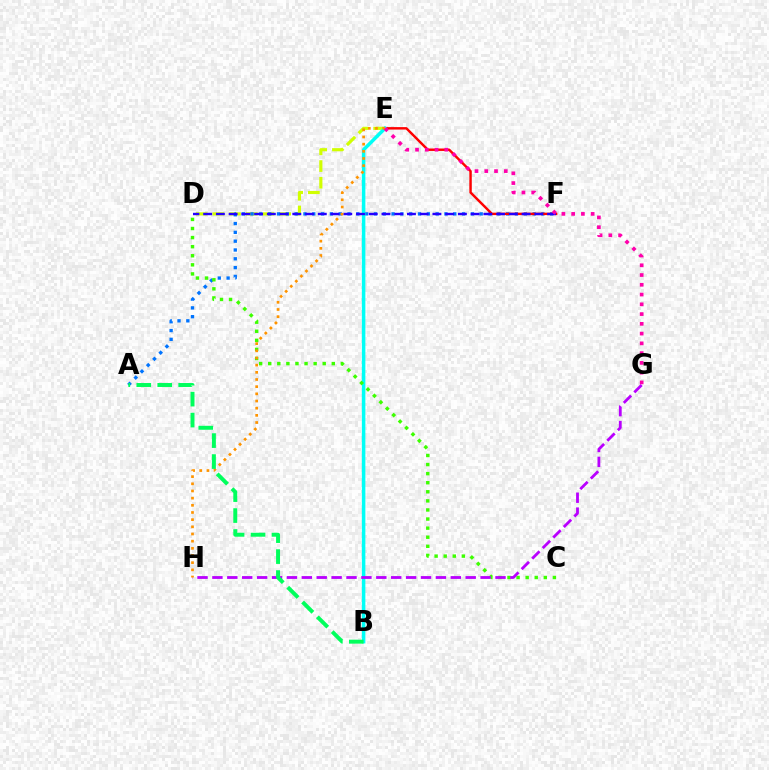{('D', 'E'): [{'color': '#d1ff00', 'line_style': 'dashed', 'thickness': 2.27}], ('A', 'F'): [{'color': '#0074ff', 'line_style': 'dotted', 'thickness': 2.39}], ('E', 'F'): [{'color': '#ff0000', 'line_style': 'solid', 'thickness': 1.75}], ('B', 'E'): [{'color': '#00fff6', 'line_style': 'solid', 'thickness': 2.53}], ('C', 'D'): [{'color': '#3dff00', 'line_style': 'dotted', 'thickness': 2.47}], ('G', 'H'): [{'color': '#b900ff', 'line_style': 'dashed', 'thickness': 2.02}], ('D', 'F'): [{'color': '#2500ff', 'line_style': 'dashed', 'thickness': 1.73}], ('E', 'H'): [{'color': '#ff9400', 'line_style': 'dotted', 'thickness': 1.95}], ('A', 'B'): [{'color': '#00ff5c', 'line_style': 'dashed', 'thickness': 2.85}], ('E', 'G'): [{'color': '#ff00ac', 'line_style': 'dotted', 'thickness': 2.65}]}